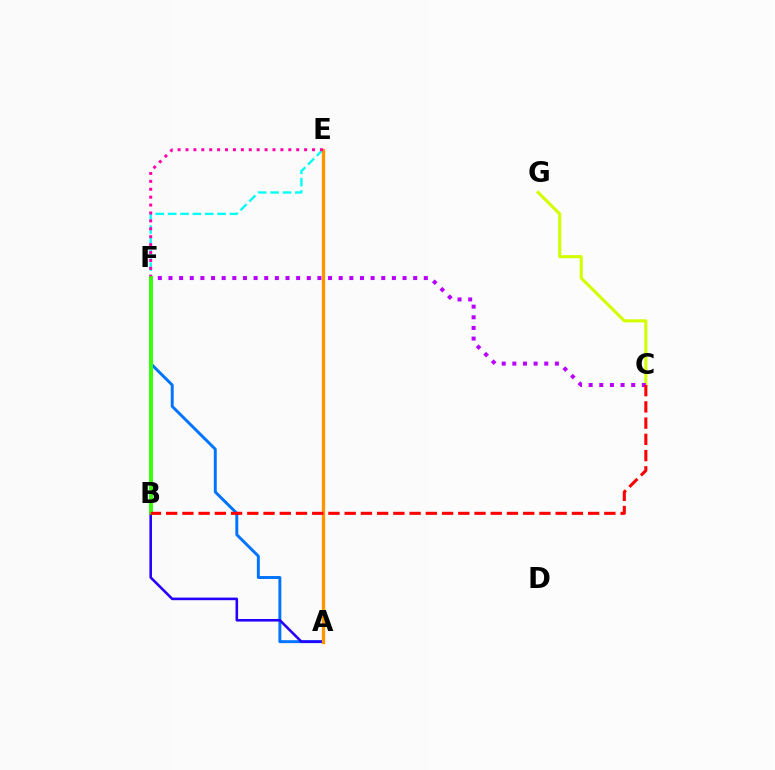{('A', 'F'): [{'color': '#0074ff', 'line_style': 'solid', 'thickness': 2.12}], ('E', 'F'): [{'color': '#00fff6', 'line_style': 'dashed', 'thickness': 1.68}, {'color': '#ff00ac', 'line_style': 'dotted', 'thickness': 2.15}], ('B', 'F'): [{'color': '#00ff5c', 'line_style': 'solid', 'thickness': 2.69}, {'color': '#3dff00', 'line_style': 'solid', 'thickness': 2.52}], ('A', 'B'): [{'color': '#2500ff', 'line_style': 'solid', 'thickness': 1.86}], ('A', 'E'): [{'color': '#ff9400', 'line_style': 'solid', 'thickness': 2.37}], ('C', 'G'): [{'color': '#d1ff00', 'line_style': 'solid', 'thickness': 2.21}], ('C', 'F'): [{'color': '#b900ff', 'line_style': 'dotted', 'thickness': 2.89}], ('B', 'C'): [{'color': '#ff0000', 'line_style': 'dashed', 'thickness': 2.2}]}